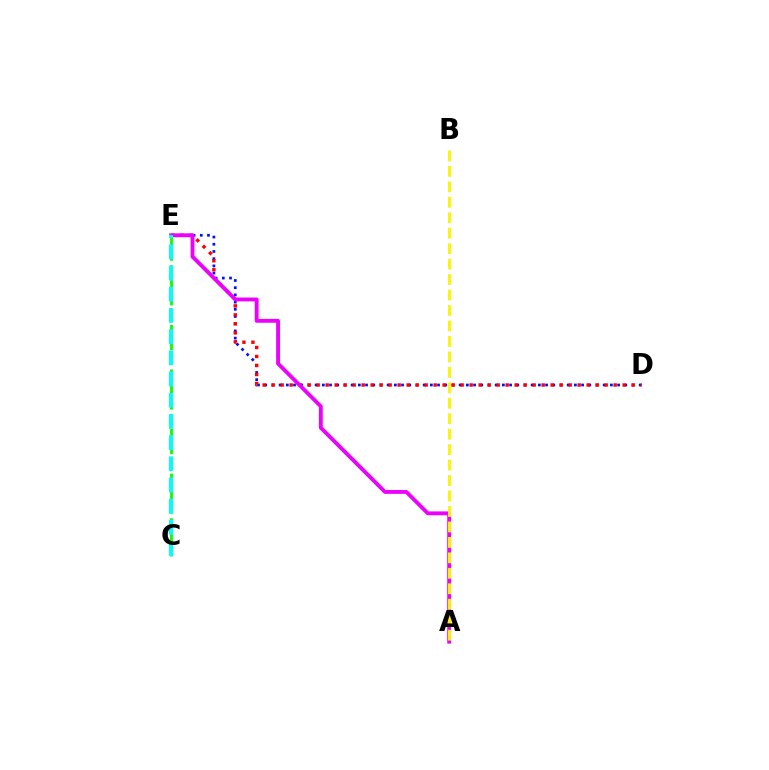{('D', 'E'): [{'color': '#0010ff', 'line_style': 'dotted', 'thickness': 1.96}, {'color': '#ff0000', 'line_style': 'dotted', 'thickness': 2.45}], ('C', 'E'): [{'color': '#08ff00', 'line_style': 'dashed', 'thickness': 2.02}, {'color': '#00fff6', 'line_style': 'dashed', 'thickness': 2.88}], ('A', 'E'): [{'color': '#ee00ff', 'line_style': 'solid', 'thickness': 2.78}], ('A', 'B'): [{'color': '#fcf500', 'line_style': 'dashed', 'thickness': 2.1}]}